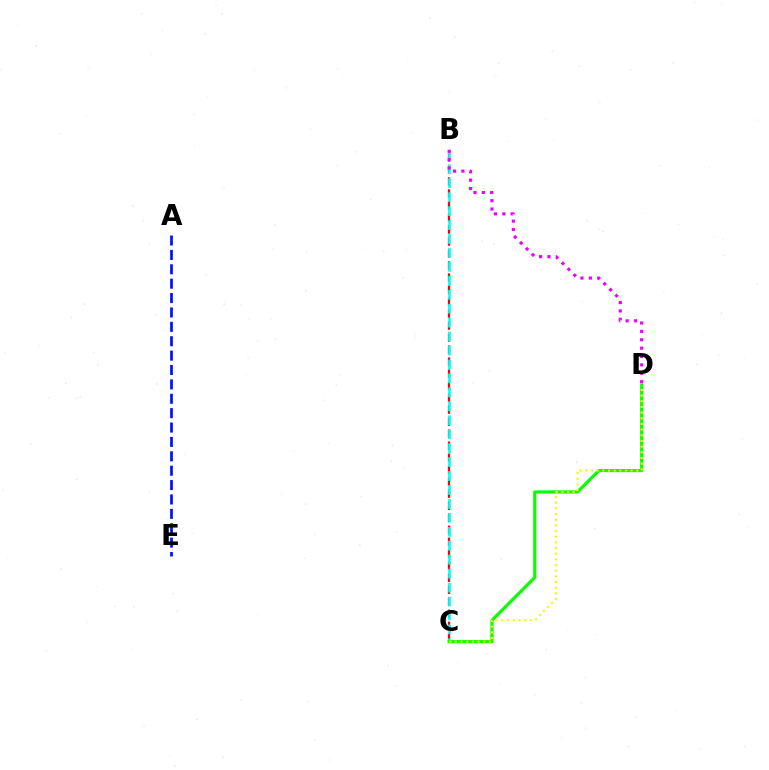{('B', 'C'): [{'color': '#ff0000', 'line_style': 'dashed', 'thickness': 1.63}, {'color': '#00fff6', 'line_style': 'dashed', 'thickness': 1.89}], ('C', 'D'): [{'color': '#08ff00', 'line_style': 'solid', 'thickness': 2.28}, {'color': '#fcf500', 'line_style': 'dotted', 'thickness': 1.54}], ('A', 'E'): [{'color': '#0010ff', 'line_style': 'dashed', 'thickness': 1.95}], ('B', 'D'): [{'color': '#ee00ff', 'line_style': 'dotted', 'thickness': 2.28}]}